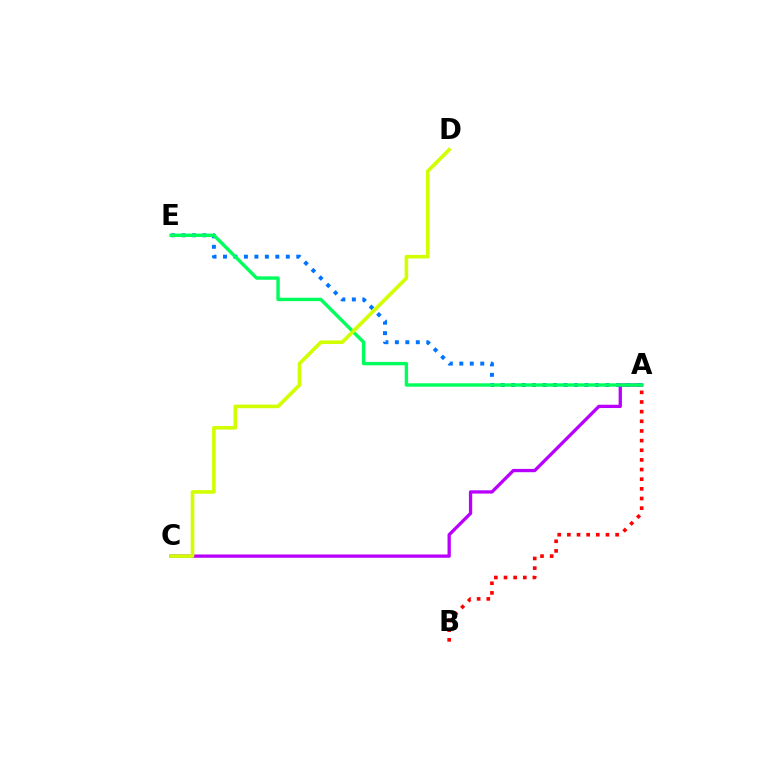{('A', 'C'): [{'color': '#b900ff', 'line_style': 'solid', 'thickness': 2.37}], ('A', 'B'): [{'color': '#ff0000', 'line_style': 'dotted', 'thickness': 2.62}], ('A', 'E'): [{'color': '#0074ff', 'line_style': 'dotted', 'thickness': 2.84}, {'color': '#00ff5c', 'line_style': 'solid', 'thickness': 2.45}], ('C', 'D'): [{'color': '#d1ff00', 'line_style': 'solid', 'thickness': 2.6}]}